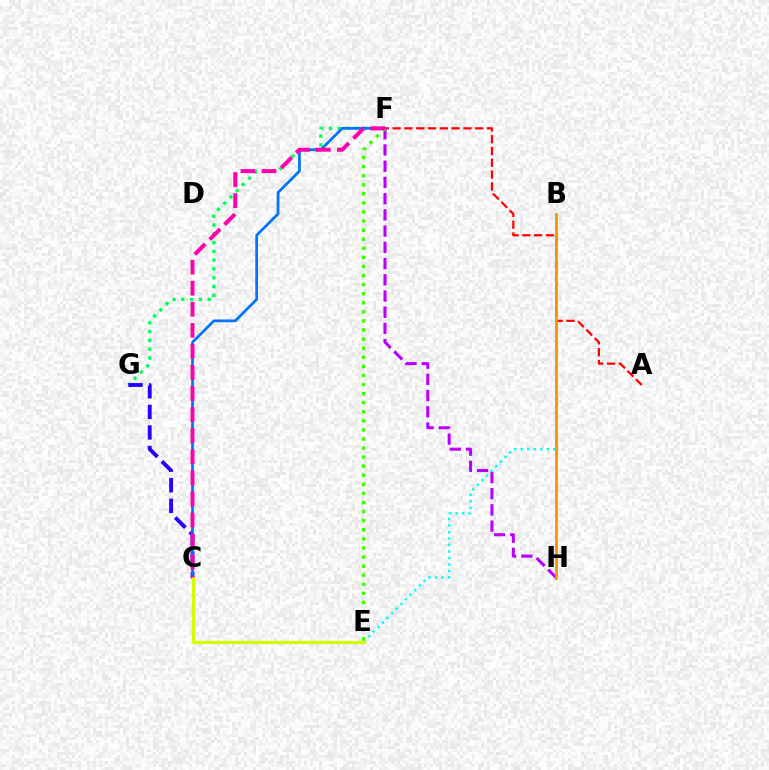{('F', 'H'): [{'color': '#b900ff', 'line_style': 'dashed', 'thickness': 2.2}], ('B', 'E'): [{'color': '#00fff6', 'line_style': 'dotted', 'thickness': 1.77}], ('F', 'G'): [{'color': '#00ff5c', 'line_style': 'dotted', 'thickness': 2.39}], ('C', 'G'): [{'color': '#2500ff', 'line_style': 'dashed', 'thickness': 2.79}], ('A', 'F'): [{'color': '#ff0000', 'line_style': 'dashed', 'thickness': 1.6}], ('B', 'H'): [{'color': '#ff9400', 'line_style': 'solid', 'thickness': 2.05}], ('C', 'F'): [{'color': '#0074ff', 'line_style': 'solid', 'thickness': 1.97}, {'color': '#ff00ac', 'line_style': 'dashed', 'thickness': 2.86}], ('E', 'F'): [{'color': '#3dff00', 'line_style': 'dotted', 'thickness': 2.47}], ('C', 'E'): [{'color': '#d1ff00', 'line_style': 'solid', 'thickness': 2.36}]}